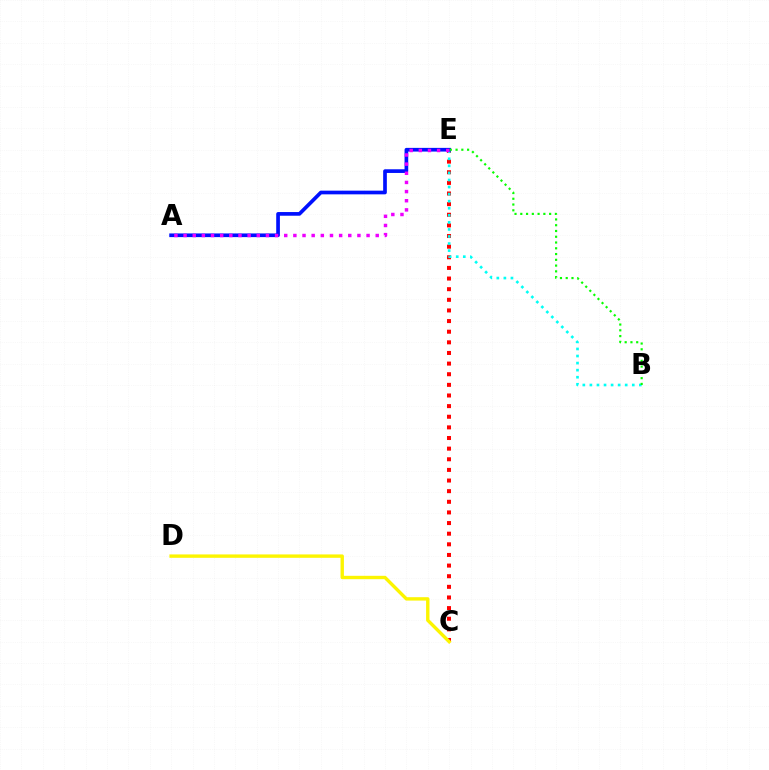{('C', 'E'): [{'color': '#ff0000', 'line_style': 'dotted', 'thickness': 2.89}], ('C', 'D'): [{'color': '#fcf500', 'line_style': 'solid', 'thickness': 2.44}], ('B', 'E'): [{'color': '#00fff6', 'line_style': 'dotted', 'thickness': 1.92}, {'color': '#08ff00', 'line_style': 'dotted', 'thickness': 1.57}], ('A', 'E'): [{'color': '#0010ff', 'line_style': 'solid', 'thickness': 2.65}, {'color': '#ee00ff', 'line_style': 'dotted', 'thickness': 2.49}]}